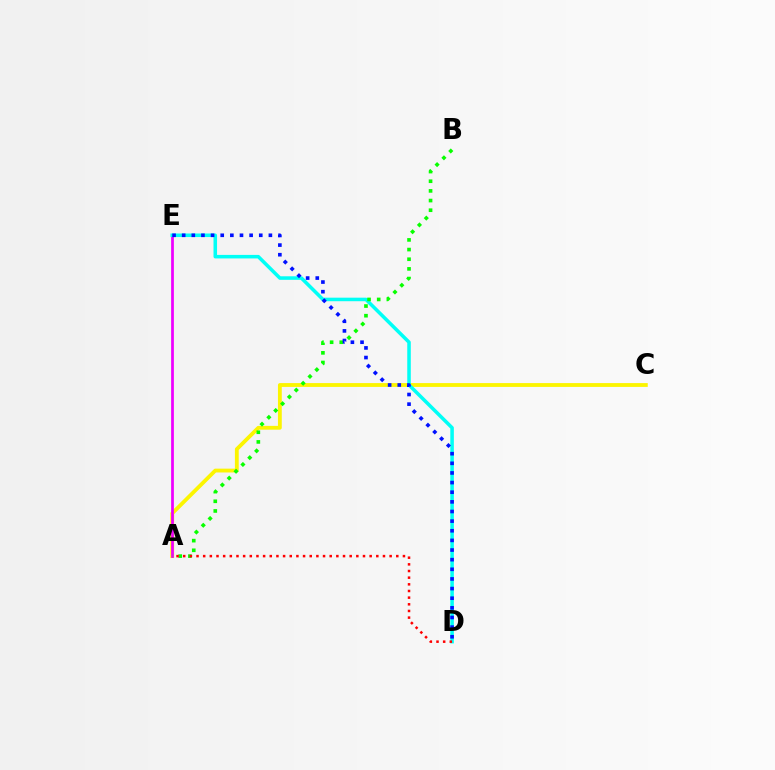{('A', 'C'): [{'color': '#fcf500', 'line_style': 'solid', 'thickness': 2.75}], ('A', 'E'): [{'color': '#ee00ff', 'line_style': 'solid', 'thickness': 1.97}], ('D', 'E'): [{'color': '#00fff6', 'line_style': 'solid', 'thickness': 2.55}, {'color': '#0010ff', 'line_style': 'dotted', 'thickness': 2.62}], ('A', 'B'): [{'color': '#08ff00', 'line_style': 'dotted', 'thickness': 2.63}], ('A', 'D'): [{'color': '#ff0000', 'line_style': 'dotted', 'thickness': 1.81}]}